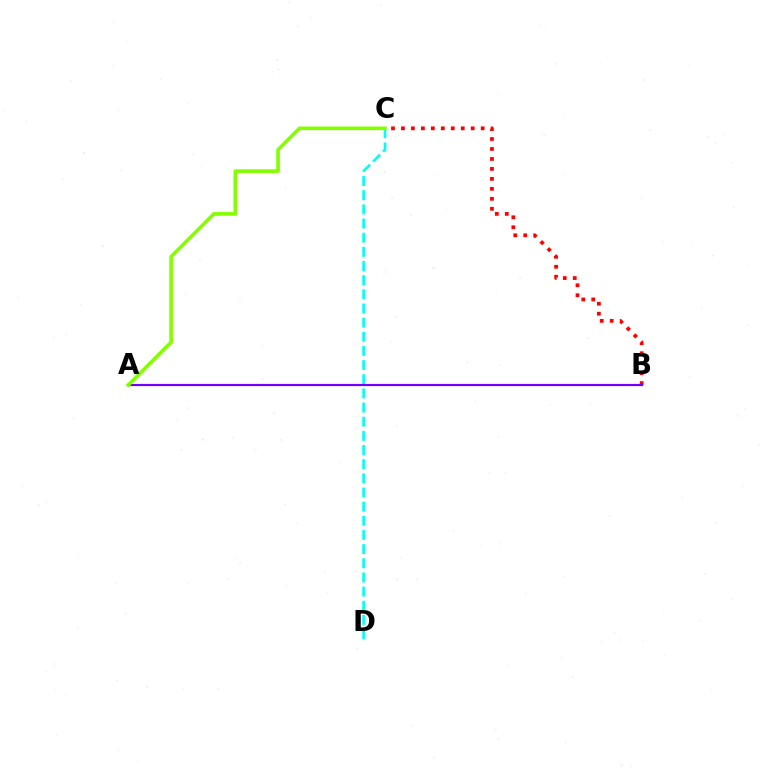{('B', 'C'): [{'color': '#ff0000', 'line_style': 'dotted', 'thickness': 2.71}], ('C', 'D'): [{'color': '#00fff6', 'line_style': 'dashed', 'thickness': 1.92}], ('A', 'B'): [{'color': '#7200ff', 'line_style': 'solid', 'thickness': 1.59}], ('A', 'C'): [{'color': '#84ff00', 'line_style': 'solid', 'thickness': 2.62}]}